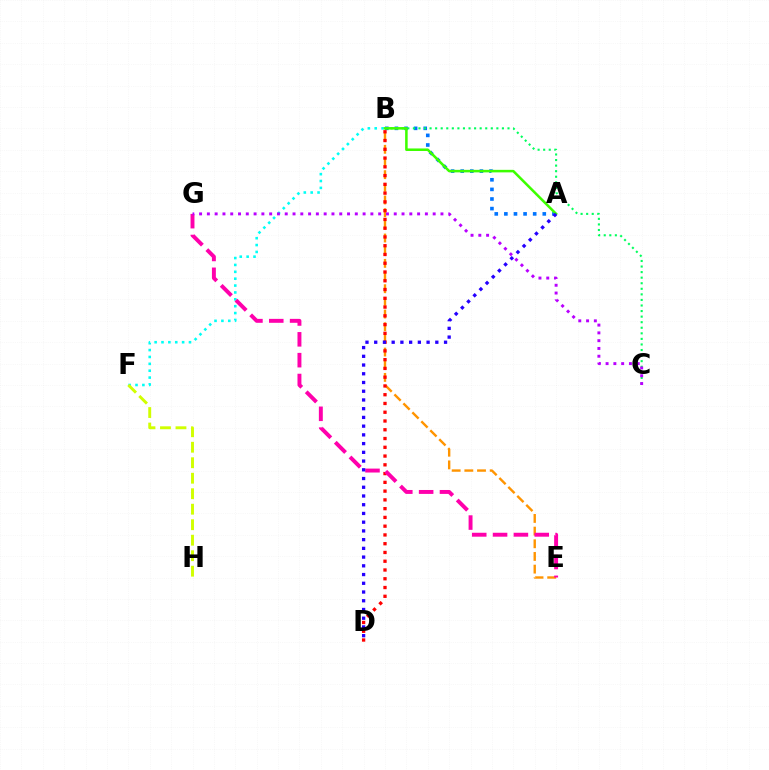{('B', 'F'): [{'color': '#00fff6', 'line_style': 'dotted', 'thickness': 1.87}], ('B', 'E'): [{'color': '#ff9400', 'line_style': 'dashed', 'thickness': 1.72}], ('A', 'B'): [{'color': '#0074ff', 'line_style': 'dotted', 'thickness': 2.61}, {'color': '#3dff00', 'line_style': 'solid', 'thickness': 1.83}], ('F', 'H'): [{'color': '#d1ff00', 'line_style': 'dashed', 'thickness': 2.1}], ('B', 'C'): [{'color': '#00ff5c', 'line_style': 'dotted', 'thickness': 1.51}], ('B', 'D'): [{'color': '#ff0000', 'line_style': 'dotted', 'thickness': 2.38}], ('E', 'G'): [{'color': '#ff00ac', 'line_style': 'dashed', 'thickness': 2.83}], ('C', 'G'): [{'color': '#b900ff', 'line_style': 'dotted', 'thickness': 2.12}], ('A', 'D'): [{'color': '#2500ff', 'line_style': 'dotted', 'thickness': 2.37}]}